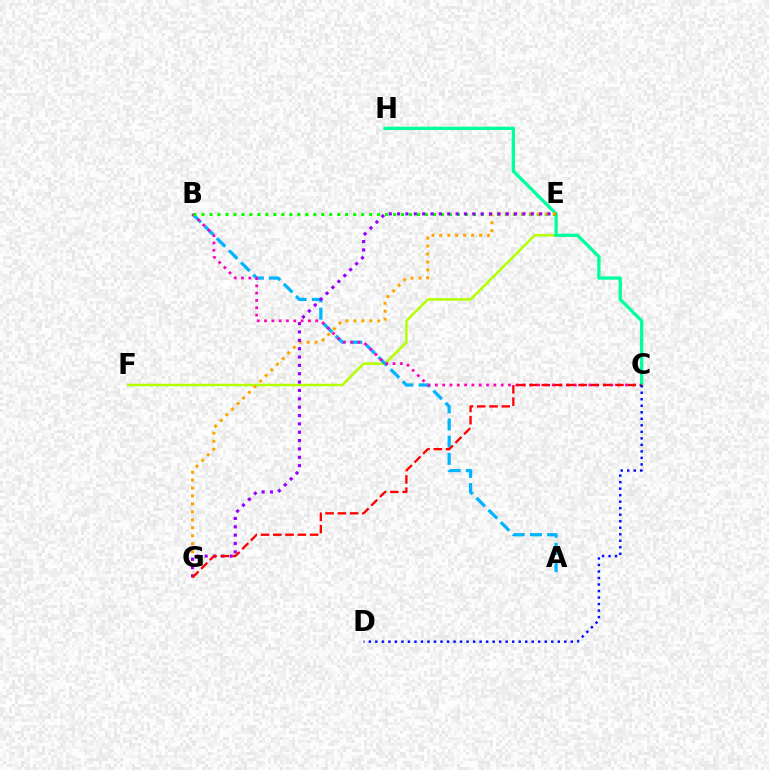{('E', 'F'): [{'color': '#b3ff00', 'line_style': 'solid', 'thickness': 1.8}], ('A', 'B'): [{'color': '#00b5ff', 'line_style': 'dashed', 'thickness': 2.34}], ('B', 'C'): [{'color': '#ff00bd', 'line_style': 'dotted', 'thickness': 1.99}], ('C', 'H'): [{'color': '#00ff9d', 'line_style': 'solid', 'thickness': 2.37}], ('B', 'E'): [{'color': '#08ff00', 'line_style': 'dotted', 'thickness': 2.17}], ('E', 'G'): [{'color': '#ffa500', 'line_style': 'dotted', 'thickness': 2.16}, {'color': '#9b00ff', 'line_style': 'dotted', 'thickness': 2.27}], ('C', 'G'): [{'color': '#ff0000', 'line_style': 'dashed', 'thickness': 1.67}], ('C', 'D'): [{'color': '#0010ff', 'line_style': 'dotted', 'thickness': 1.77}]}